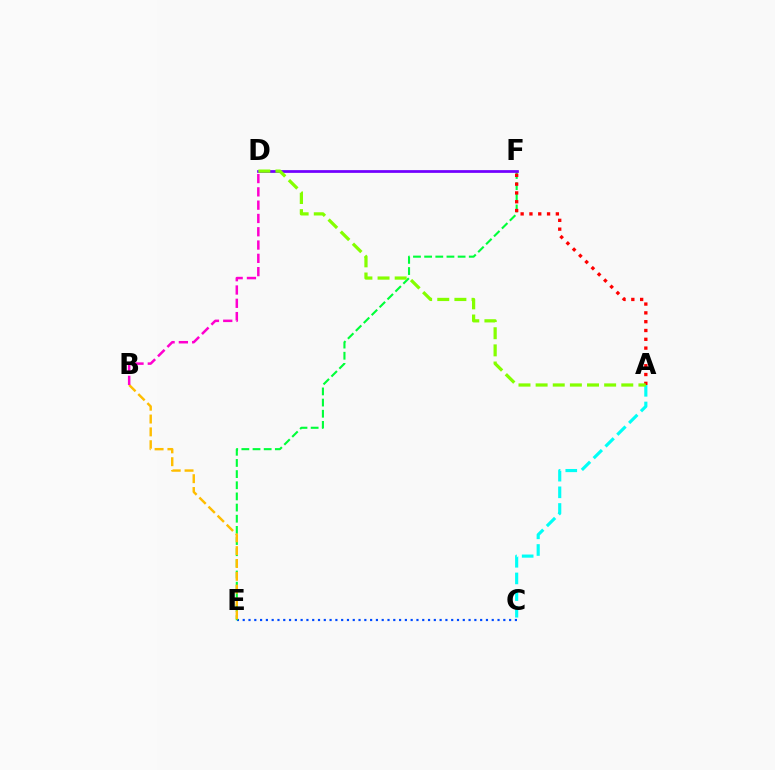{('C', 'E'): [{'color': '#004bff', 'line_style': 'dotted', 'thickness': 1.57}], ('E', 'F'): [{'color': '#00ff39', 'line_style': 'dashed', 'thickness': 1.52}], ('A', 'F'): [{'color': '#ff0000', 'line_style': 'dotted', 'thickness': 2.39}], ('D', 'F'): [{'color': '#7200ff', 'line_style': 'solid', 'thickness': 1.97}], ('B', 'E'): [{'color': '#ffbd00', 'line_style': 'dashed', 'thickness': 1.74}], ('B', 'D'): [{'color': '#ff00cf', 'line_style': 'dashed', 'thickness': 1.81}], ('A', 'C'): [{'color': '#00fff6', 'line_style': 'dashed', 'thickness': 2.26}], ('A', 'D'): [{'color': '#84ff00', 'line_style': 'dashed', 'thickness': 2.33}]}